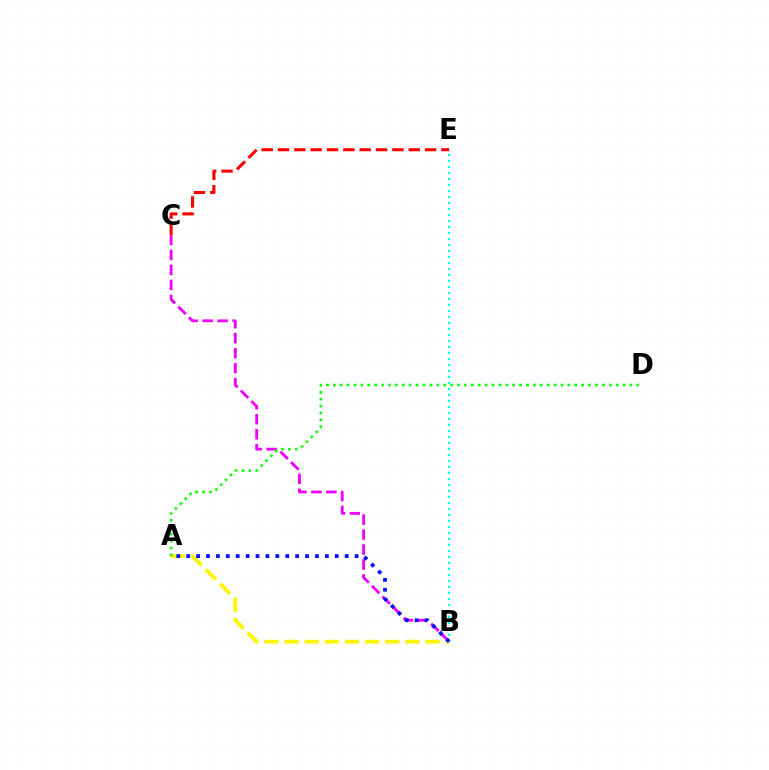{('A', 'B'): [{'color': '#fcf500', 'line_style': 'dashed', 'thickness': 2.74}, {'color': '#0010ff', 'line_style': 'dotted', 'thickness': 2.69}], ('B', 'C'): [{'color': '#ee00ff', 'line_style': 'dashed', 'thickness': 2.04}], ('B', 'E'): [{'color': '#00fff6', 'line_style': 'dotted', 'thickness': 1.63}], ('A', 'D'): [{'color': '#08ff00', 'line_style': 'dotted', 'thickness': 1.87}], ('C', 'E'): [{'color': '#ff0000', 'line_style': 'dashed', 'thickness': 2.22}]}